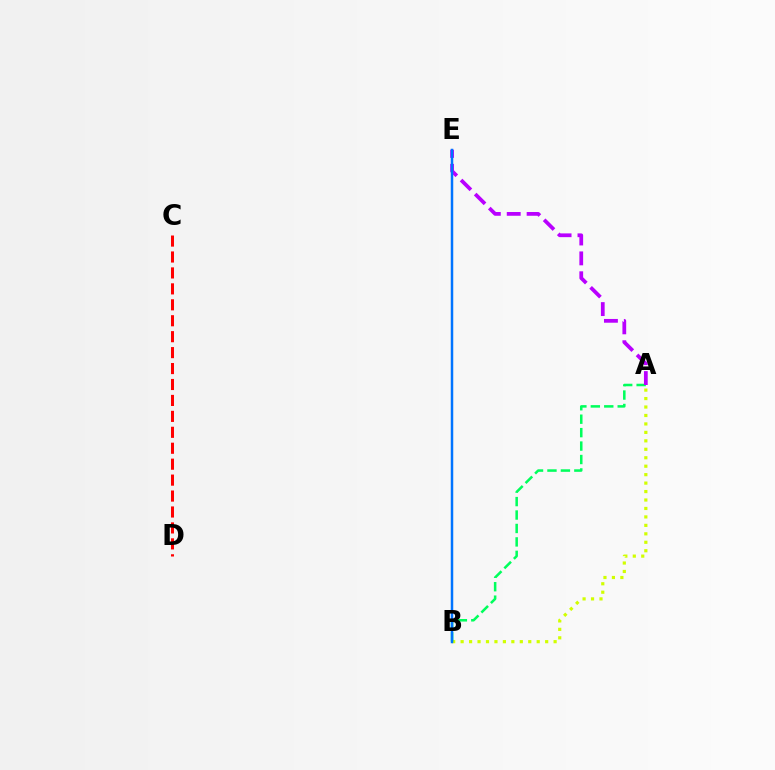{('C', 'D'): [{'color': '#ff0000', 'line_style': 'dashed', 'thickness': 2.17}], ('A', 'B'): [{'color': '#d1ff00', 'line_style': 'dotted', 'thickness': 2.3}, {'color': '#00ff5c', 'line_style': 'dashed', 'thickness': 1.83}], ('A', 'E'): [{'color': '#b900ff', 'line_style': 'dashed', 'thickness': 2.7}], ('B', 'E'): [{'color': '#0074ff', 'line_style': 'solid', 'thickness': 1.79}]}